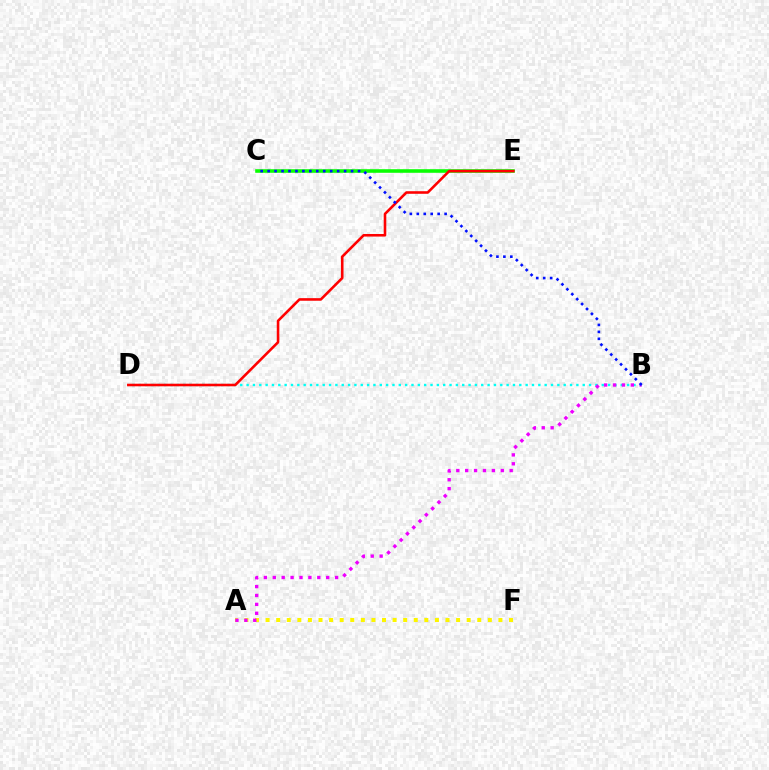{('A', 'F'): [{'color': '#fcf500', 'line_style': 'dotted', 'thickness': 2.88}], ('C', 'E'): [{'color': '#08ff00', 'line_style': 'solid', 'thickness': 2.58}], ('B', 'D'): [{'color': '#00fff6', 'line_style': 'dotted', 'thickness': 1.72}], ('A', 'B'): [{'color': '#ee00ff', 'line_style': 'dotted', 'thickness': 2.42}], ('D', 'E'): [{'color': '#ff0000', 'line_style': 'solid', 'thickness': 1.86}], ('B', 'C'): [{'color': '#0010ff', 'line_style': 'dotted', 'thickness': 1.89}]}